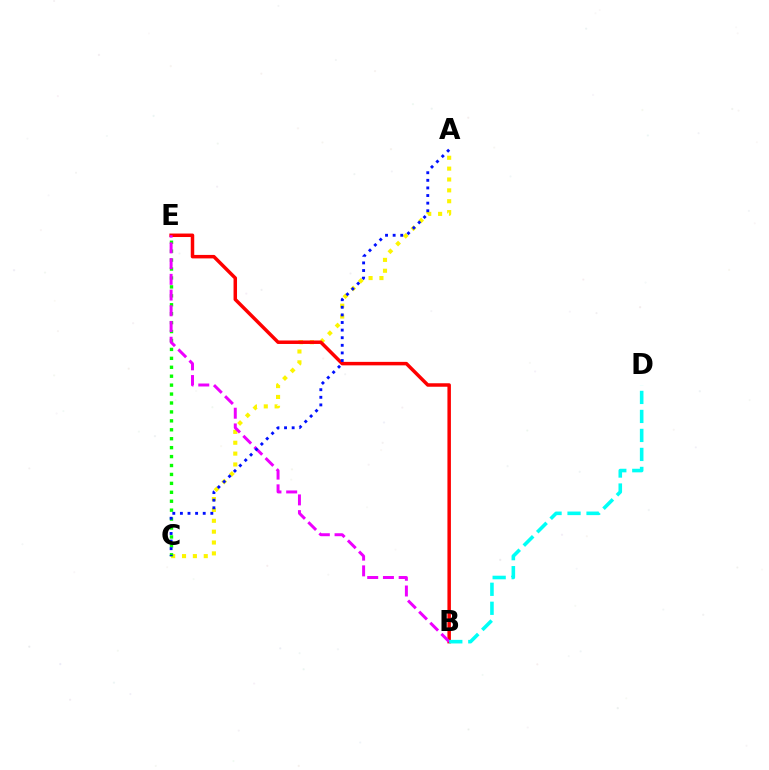{('A', 'C'): [{'color': '#fcf500', 'line_style': 'dotted', 'thickness': 2.95}, {'color': '#0010ff', 'line_style': 'dotted', 'thickness': 2.07}], ('B', 'E'): [{'color': '#ff0000', 'line_style': 'solid', 'thickness': 2.51}, {'color': '#ee00ff', 'line_style': 'dashed', 'thickness': 2.14}], ('C', 'E'): [{'color': '#08ff00', 'line_style': 'dotted', 'thickness': 2.43}], ('B', 'D'): [{'color': '#00fff6', 'line_style': 'dashed', 'thickness': 2.58}]}